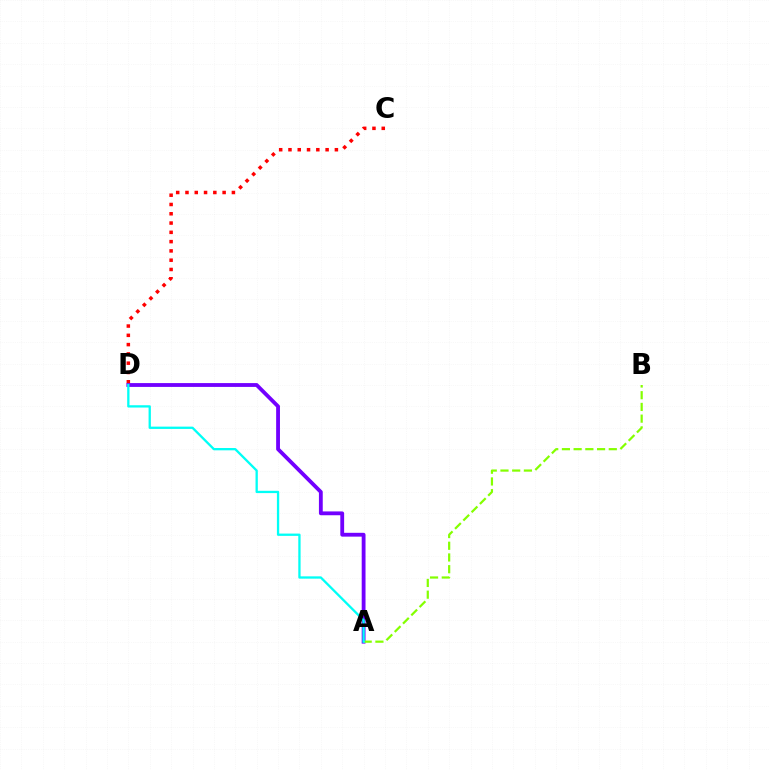{('C', 'D'): [{'color': '#ff0000', 'line_style': 'dotted', 'thickness': 2.52}], ('A', 'D'): [{'color': '#7200ff', 'line_style': 'solid', 'thickness': 2.75}, {'color': '#00fff6', 'line_style': 'solid', 'thickness': 1.66}], ('A', 'B'): [{'color': '#84ff00', 'line_style': 'dashed', 'thickness': 1.59}]}